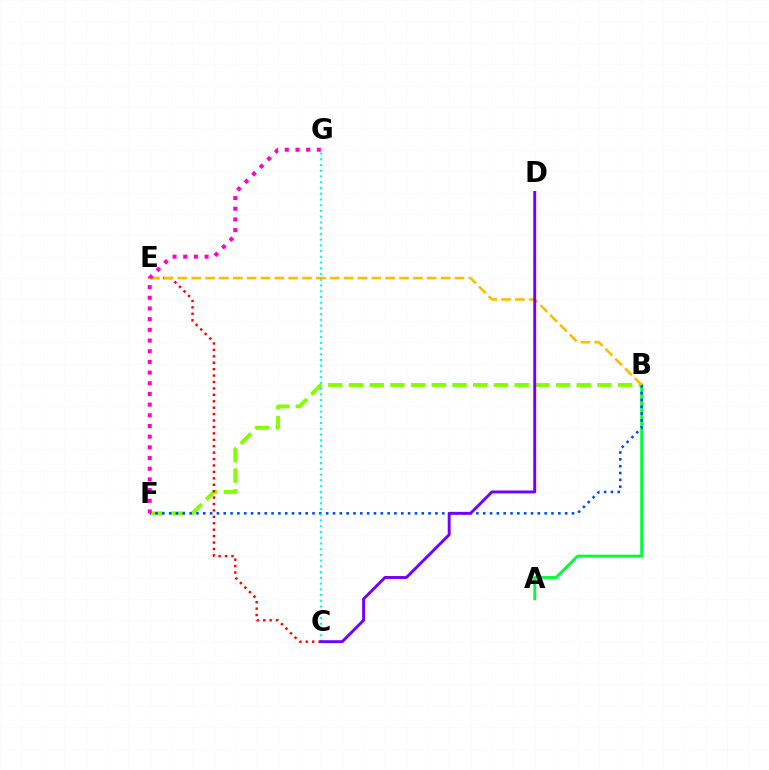{('B', 'F'): [{'color': '#84ff00', 'line_style': 'dashed', 'thickness': 2.81}, {'color': '#004bff', 'line_style': 'dotted', 'thickness': 1.86}], ('C', 'E'): [{'color': '#ff0000', 'line_style': 'dotted', 'thickness': 1.74}], ('A', 'B'): [{'color': '#00ff39', 'line_style': 'solid', 'thickness': 2.06}], ('B', 'E'): [{'color': '#ffbd00', 'line_style': 'dashed', 'thickness': 1.88}], ('F', 'G'): [{'color': '#ff00cf', 'line_style': 'dotted', 'thickness': 2.9}], ('C', 'G'): [{'color': '#00fff6', 'line_style': 'dotted', 'thickness': 1.56}], ('C', 'D'): [{'color': '#7200ff', 'line_style': 'solid', 'thickness': 2.1}]}